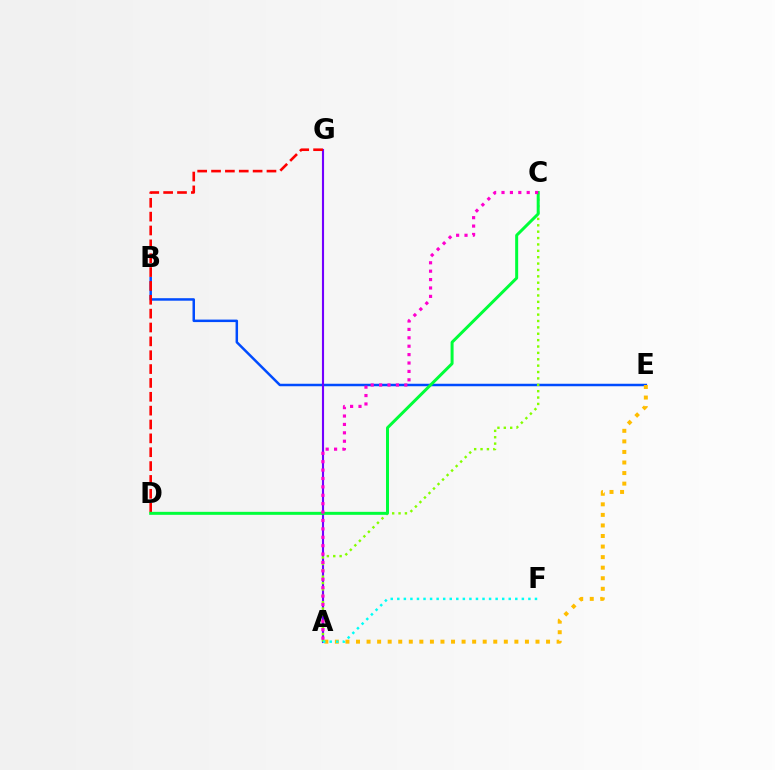{('B', 'E'): [{'color': '#004bff', 'line_style': 'solid', 'thickness': 1.79}], ('A', 'G'): [{'color': '#7200ff', 'line_style': 'solid', 'thickness': 1.53}], ('D', 'G'): [{'color': '#ff0000', 'line_style': 'dashed', 'thickness': 1.88}], ('A', 'E'): [{'color': '#ffbd00', 'line_style': 'dotted', 'thickness': 2.87}], ('A', 'C'): [{'color': '#84ff00', 'line_style': 'dotted', 'thickness': 1.73}, {'color': '#ff00cf', 'line_style': 'dotted', 'thickness': 2.28}], ('A', 'F'): [{'color': '#00fff6', 'line_style': 'dotted', 'thickness': 1.78}], ('C', 'D'): [{'color': '#00ff39', 'line_style': 'solid', 'thickness': 2.15}]}